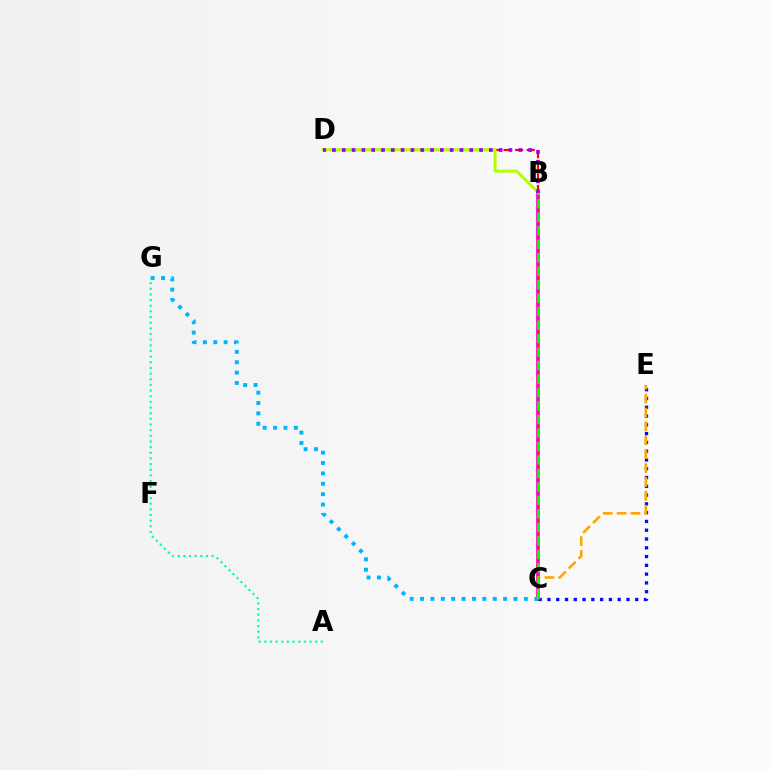{('B', 'C'): [{'color': '#ff00bd', 'line_style': 'solid', 'thickness': 2.66}, {'color': '#08ff00', 'line_style': 'dashed', 'thickness': 1.83}], ('C', 'G'): [{'color': '#00b5ff', 'line_style': 'dotted', 'thickness': 2.82}], ('B', 'D'): [{'color': '#ff0000', 'line_style': 'dashed', 'thickness': 1.57}, {'color': '#b3ff00', 'line_style': 'solid', 'thickness': 2.13}, {'color': '#9b00ff', 'line_style': 'dotted', 'thickness': 2.66}], ('C', 'E'): [{'color': '#0010ff', 'line_style': 'dotted', 'thickness': 2.39}, {'color': '#ffa500', 'line_style': 'dashed', 'thickness': 1.89}], ('A', 'G'): [{'color': '#00ff9d', 'line_style': 'dotted', 'thickness': 1.54}]}